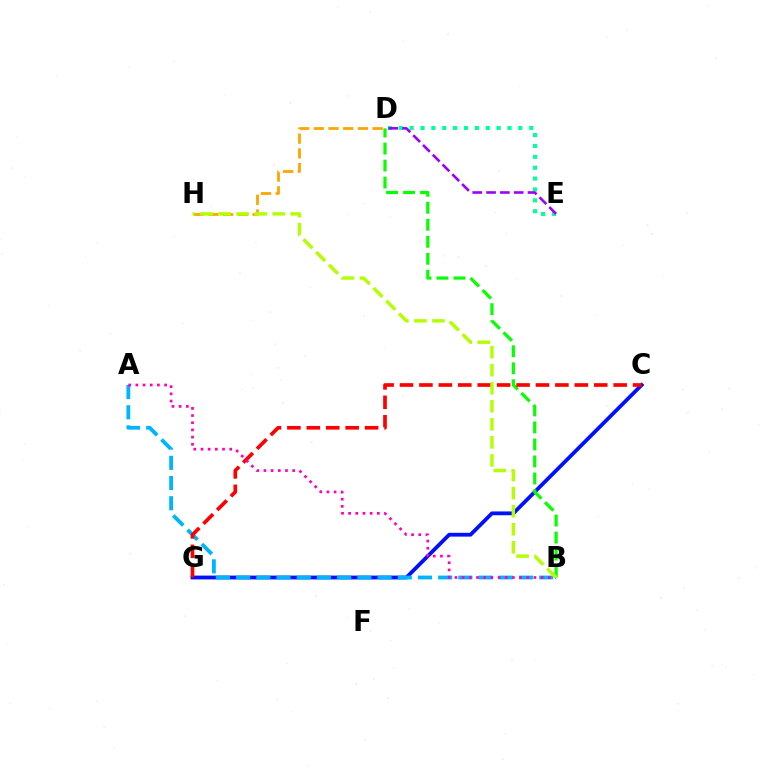{('C', 'G'): [{'color': '#0010ff', 'line_style': 'solid', 'thickness': 2.74}, {'color': '#ff0000', 'line_style': 'dashed', 'thickness': 2.64}], ('B', 'D'): [{'color': '#08ff00', 'line_style': 'dashed', 'thickness': 2.31}], ('D', 'H'): [{'color': '#ffa500', 'line_style': 'dashed', 'thickness': 2.0}], ('A', 'B'): [{'color': '#00b5ff', 'line_style': 'dashed', 'thickness': 2.74}, {'color': '#ff00bd', 'line_style': 'dotted', 'thickness': 1.95}], ('B', 'H'): [{'color': '#b3ff00', 'line_style': 'dashed', 'thickness': 2.45}], ('D', 'E'): [{'color': '#00ff9d', 'line_style': 'dotted', 'thickness': 2.95}, {'color': '#9b00ff', 'line_style': 'dashed', 'thickness': 1.88}]}